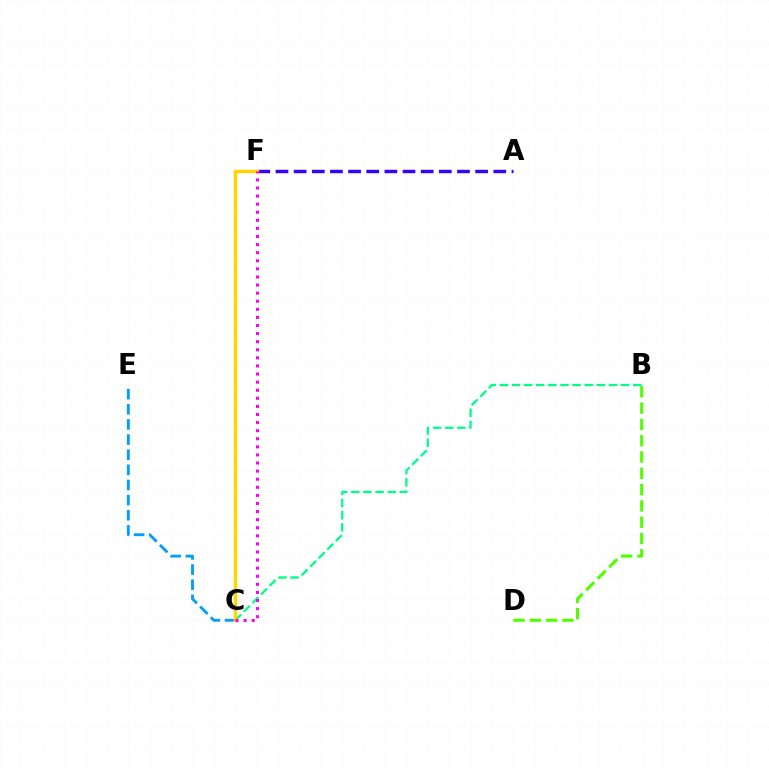{('C', 'F'): [{'color': '#ff0000', 'line_style': 'solid', 'thickness': 1.92}, {'color': '#ffd500', 'line_style': 'solid', 'thickness': 2.44}, {'color': '#ff00ed', 'line_style': 'dotted', 'thickness': 2.2}], ('C', 'E'): [{'color': '#009eff', 'line_style': 'dashed', 'thickness': 2.06}], ('B', 'D'): [{'color': '#4fff00', 'line_style': 'dashed', 'thickness': 2.21}], ('B', 'C'): [{'color': '#00ff86', 'line_style': 'dashed', 'thickness': 1.65}], ('A', 'F'): [{'color': '#3700ff', 'line_style': 'dashed', 'thickness': 2.47}]}